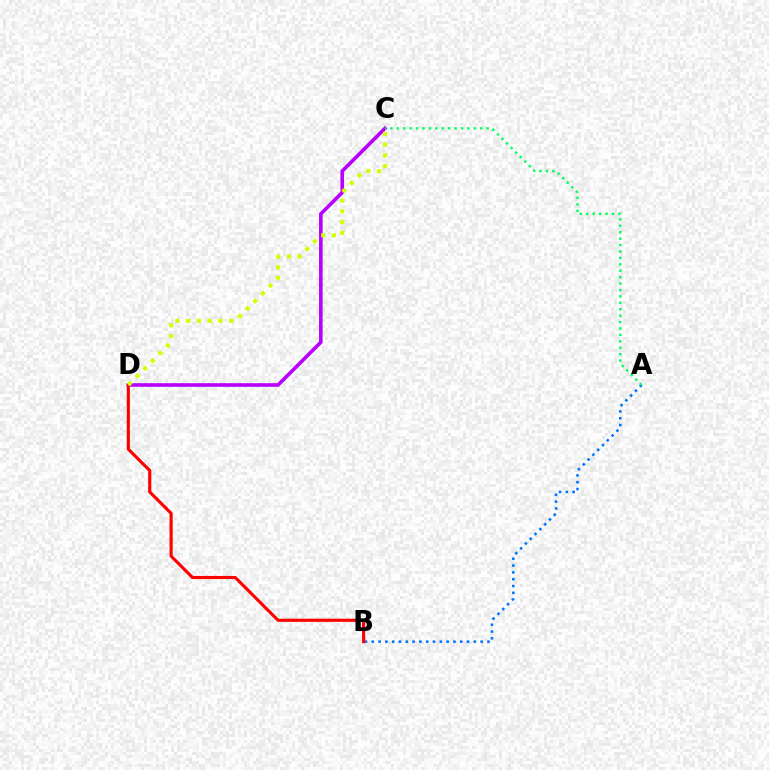{('A', 'B'): [{'color': '#0074ff', 'line_style': 'dotted', 'thickness': 1.85}], ('C', 'D'): [{'color': '#b900ff', 'line_style': 'solid', 'thickness': 2.61}, {'color': '#d1ff00', 'line_style': 'dotted', 'thickness': 2.92}], ('B', 'D'): [{'color': '#ff0000', 'line_style': 'solid', 'thickness': 2.25}], ('A', 'C'): [{'color': '#00ff5c', 'line_style': 'dotted', 'thickness': 1.74}]}